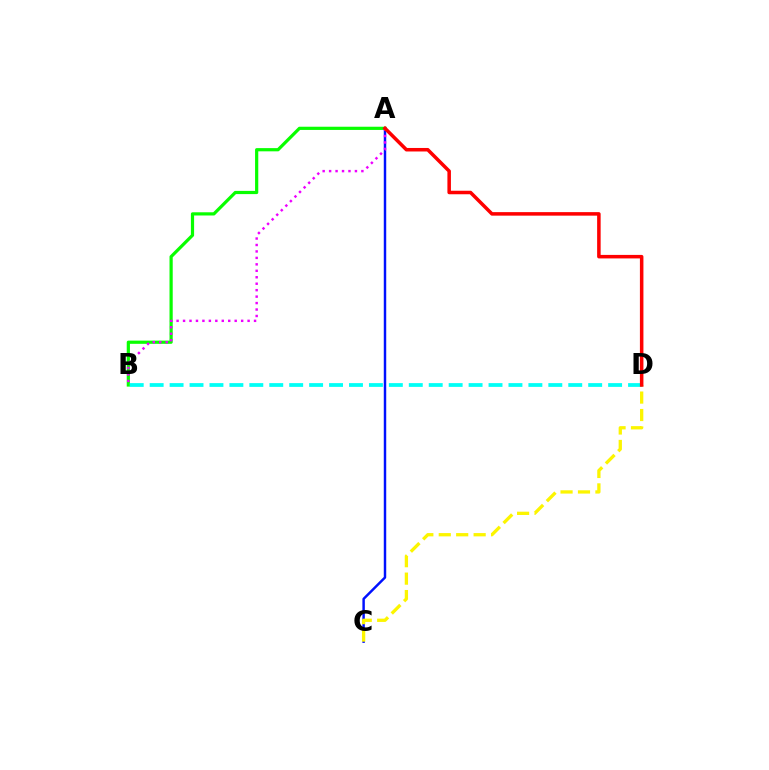{('A', 'B'): [{'color': '#08ff00', 'line_style': 'solid', 'thickness': 2.31}, {'color': '#ee00ff', 'line_style': 'dotted', 'thickness': 1.75}], ('B', 'D'): [{'color': '#00fff6', 'line_style': 'dashed', 'thickness': 2.71}], ('A', 'C'): [{'color': '#0010ff', 'line_style': 'solid', 'thickness': 1.77}], ('C', 'D'): [{'color': '#fcf500', 'line_style': 'dashed', 'thickness': 2.37}], ('A', 'D'): [{'color': '#ff0000', 'line_style': 'solid', 'thickness': 2.53}]}